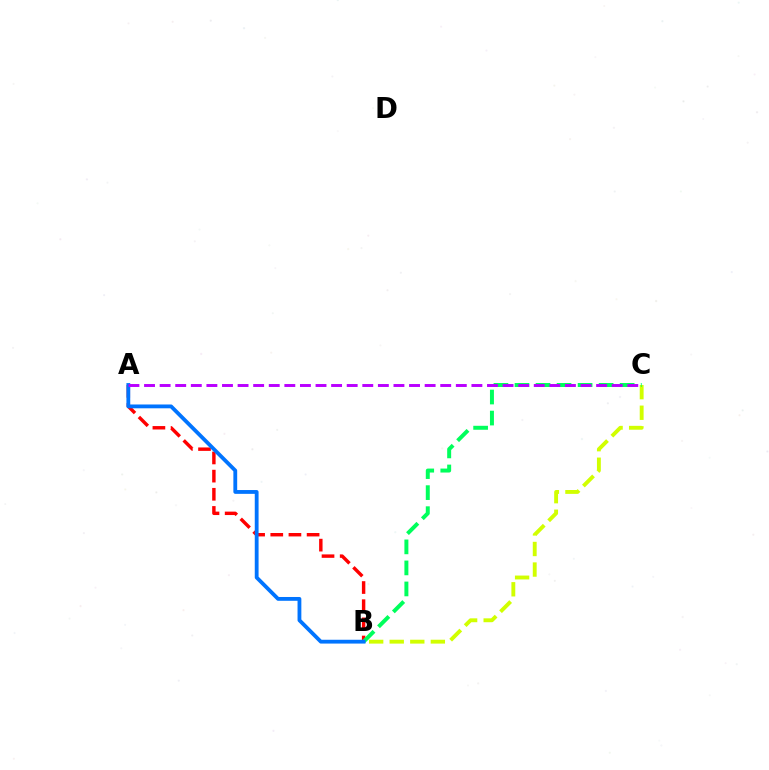{('A', 'B'): [{'color': '#ff0000', 'line_style': 'dashed', 'thickness': 2.47}, {'color': '#0074ff', 'line_style': 'solid', 'thickness': 2.74}], ('B', 'C'): [{'color': '#d1ff00', 'line_style': 'dashed', 'thickness': 2.79}, {'color': '#00ff5c', 'line_style': 'dashed', 'thickness': 2.86}], ('A', 'C'): [{'color': '#b900ff', 'line_style': 'dashed', 'thickness': 2.12}]}